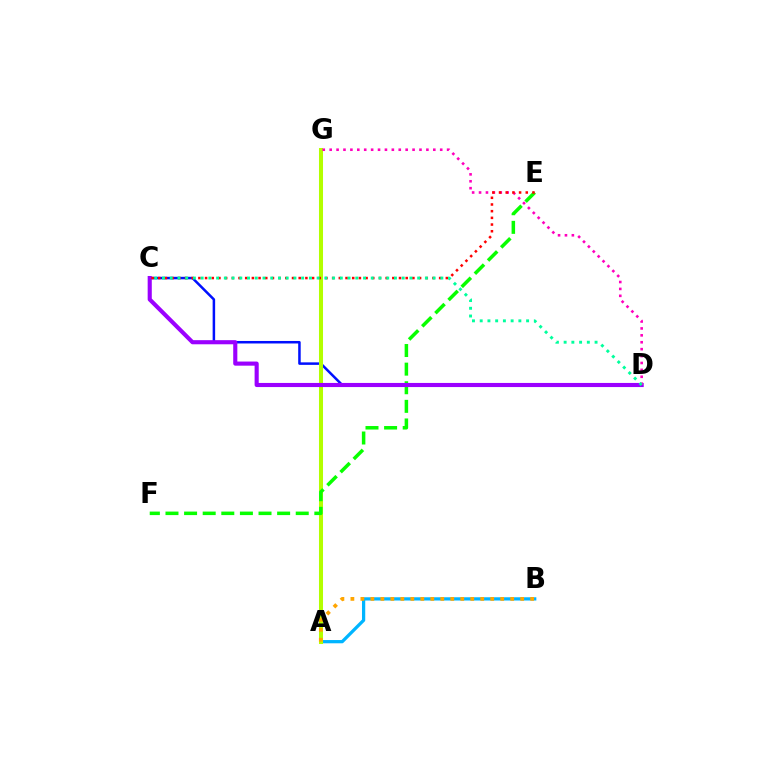{('C', 'D'): [{'color': '#0010ff', 'line_style': 'solid', 'thickness': 1.8}, {'color': '#9b00ff', 'line_style': 'solid', 'thickness': 2.97}, {'color': '#00ff9d', 'line_style': 'dotted', 'thickness': 2.1}], ('A', 'B'): [{'color': '#00b5ff', 'line_style': 'solid', 'thickness': 2.34}, {'color': '#ffa500', 'line_style': 'dotted', 'thickness': 2.71}], ('A', 'G'): [{'color': '#b3ff00', 'line_style': 'solid', 'thickness': 2.9}], ('E', 'F'): [{'color': '#08ff00', 'line_style': 'dashed', 'thickness': 2.53}], ('D', 'G'): [{'color': '#ff00bd', 'line_style': 'dotted', 'thickness': 1.88}], ('C', 'E'): [{'color': '#ff0000', 'line_style': 'dotted', 'thickness': 1.82}]}